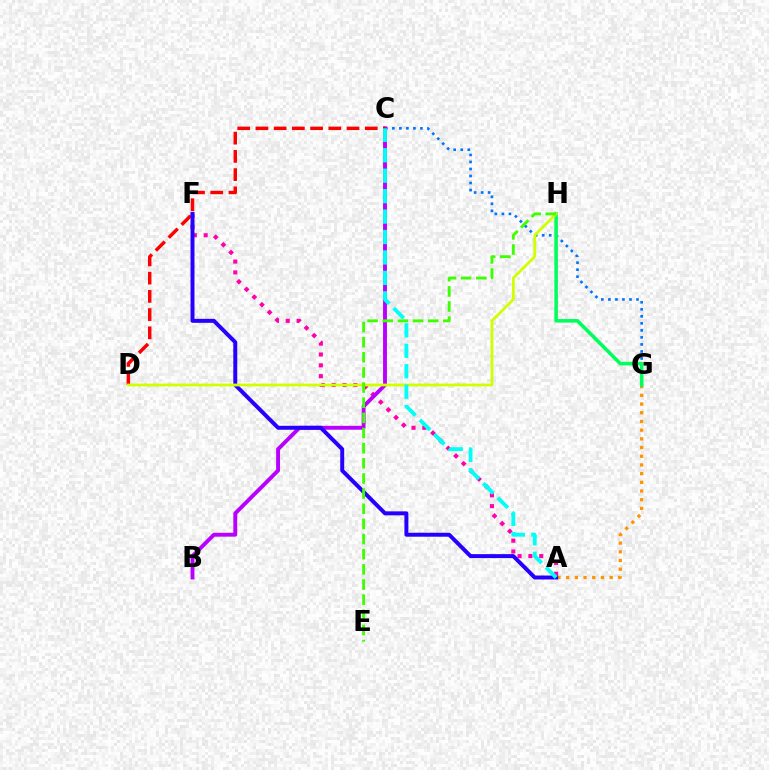{('A', 'F'): [{'color': '#ff00ac', 'line_style': 'dotted', 'thickness': 2.94}, {'color': '#2500ff', 'line_style': 'solid', 'thickness': 2.86}], ('C', 'G'): [{'color': '#0074ff', 'line_style': 'dotted', 'thickness': 1.91}], ('A', 'G'): [{'color': '#ff9400', 'line_style': 'dotted', 'thickness': 2.36}], ('B', 'C'): [{'color': '#b900ff', 'line_style': 'solid', 'thickness': 2.8}], ('C', 'D'): [{'color': '#ff0000', 'line_style': 'dashed', 'thickness': 2.48}], ('G', 'H'): [{'color': '#00ff5c', 'line_style': 'solid', 'thickness': 2.57}], ('D', 'H'): [{'color': '#d1ff00', 'line_style': 'solid', 'thickness': 1.99}], ('E', 'H'): [{'color': '#3dff00', 'line_style': 'dashed', 'thickness': 2.06}], ('A', 'C'): [{'color': '#00fff6', 'line_style': 'dashed', 'thickness': 2.78}]}